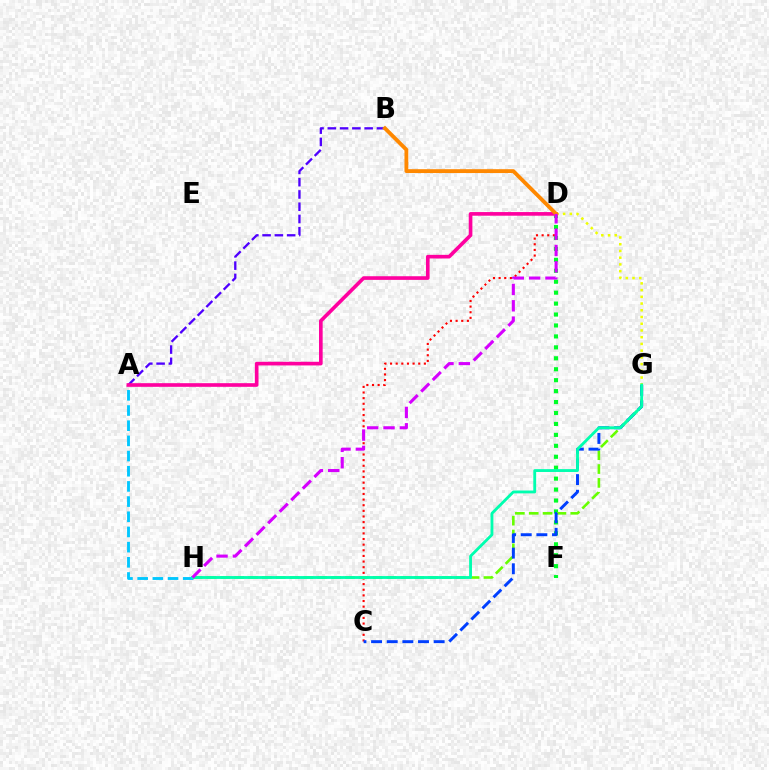{('A', 'B'): [{'color': '#4f00ff', 'line_style': 'dashed', 'thickness': 1.67}], ('C', 'D'): [{'color': '#ff0000', 'line_style': 'dotted', 'thickness': 1.53}], ('D', 'F'): [{'color': '#00ff27', 'line_style': 'dotted', 'thickness': 2.97}], ('G', 'H'): [{'color': '#66ff00', 'line_style': 'dashed', 'thickness': 1.88}, {'color': '#00ffaf', 'line_style': 'solid', 'thickness': 2.05}], ('A', 'H'): [{'color': '#00c7ff', 'line_style': 'dashed', 'thickness': 2.06}], ('A', 'D'): [{'color': '#ff00a0', 'line_style': 'solid', 'thickness': 2.62}], ('C', 'G'): [{'color': '#003fff', 'line_style': 'dashed', 'thickness': 2.13}], ('D', 'G'): [{'color': '#eeff00', 'line_style': 'dotted', 'thickness': 1.83}], ('B', 'D'): [{'color': '#ff8800', 'line_style': 'solid', 'thickness': 2.77}], ('D', 'H'): [{'color': '#d600ff', 'line_style': 'dashed', 'thickness': 2.22}]}